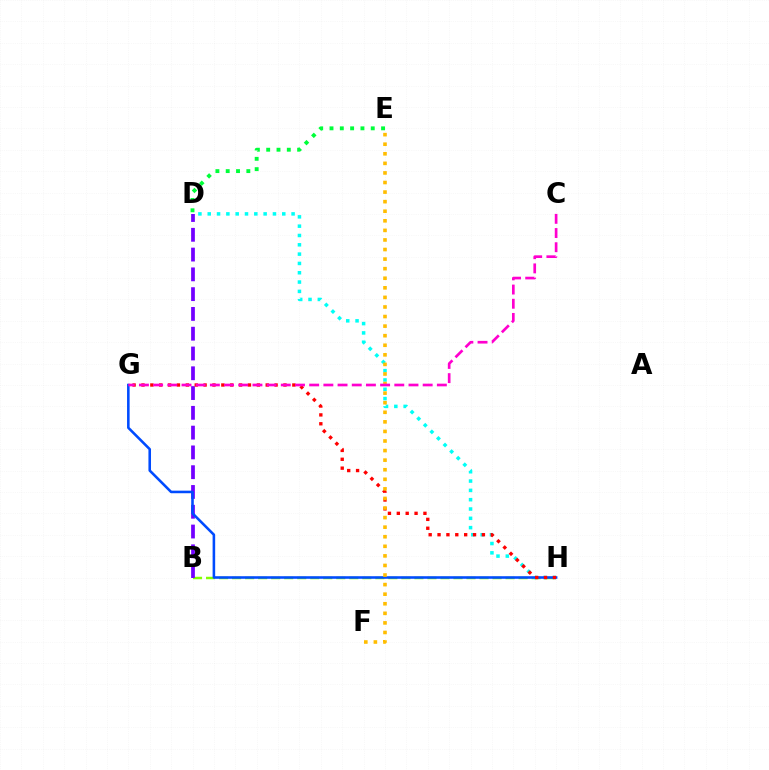{('B', 'H'): [{'color': '#84ff00', 'line_style': 'dashed', 'thickness': 1.77}], ('B', 'D'): [{'color': '#7200ff', 'line_style': 'dashed', 'thickness': 2.69}], ('D', 'H'): [{'color': '#00fff6', 'line_style': 'dotted', 'thickness': 2.53}], ('D', 'E'): [{'color': '#00ff39', 'line_style': 'dotted', 'thickness': 2.8}], ('G', 'H'): [{'color': '#004bff', 'line_style': 'solid', 'thickness': 1.85}, {'color': '#ff0000', 'line_style': 'dotted', 'thickness': 2.41}], ('E', 'F'): [{'color': '#ffbd00', 'line_style': 'dotted', 'thickness': 2.6}], ('C', 'G'): [{'color': '#ff00cf', 'line_style': 'dashed', 'thickness': 1.93}]}